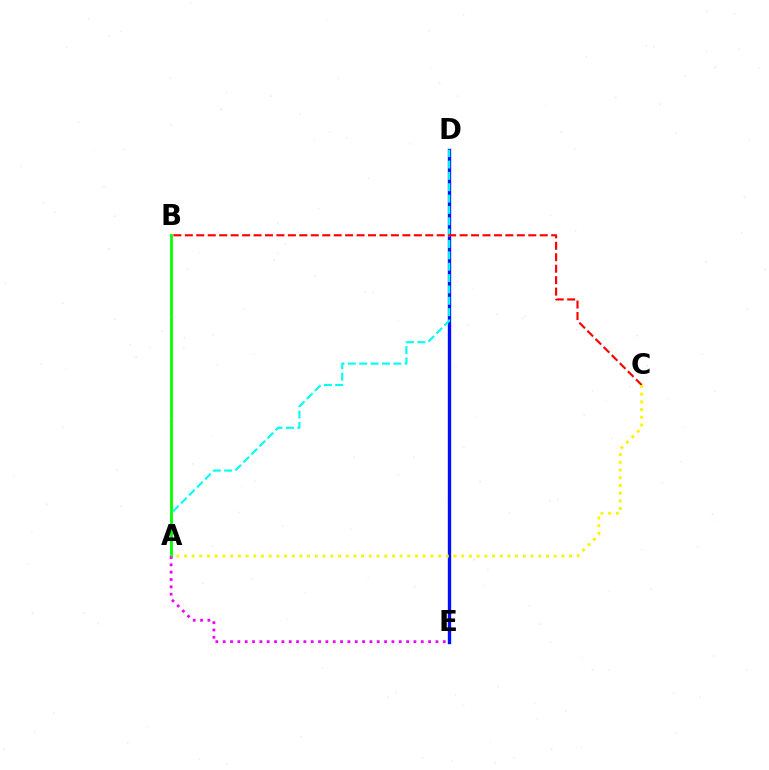{('D', 'E'): [{'color': '#0010ff', 'line_style': 'solid', 'thickness': 2.41}], ('A', 'D'): [{'color': '#00fff6', 'line_style': 'dashed', 'thickness': 1.54}], ('A', 'B'): [{'color': '#08ff00', 'line_style': 'solid', 'thickness': 2.02}], ('B', 'C'): [{'color': '#ff0000', 'line_style': 'dashed', 'thickness': 1.56}], ('A', 'E'): [{'color': '#ee00ff', 'line_style': 'dotted', 'thickness': 1.99}], ('A', 'C'): [{'color': '#fcf500', 'line_style': 'dotted', 'thickness': 2.09}]}